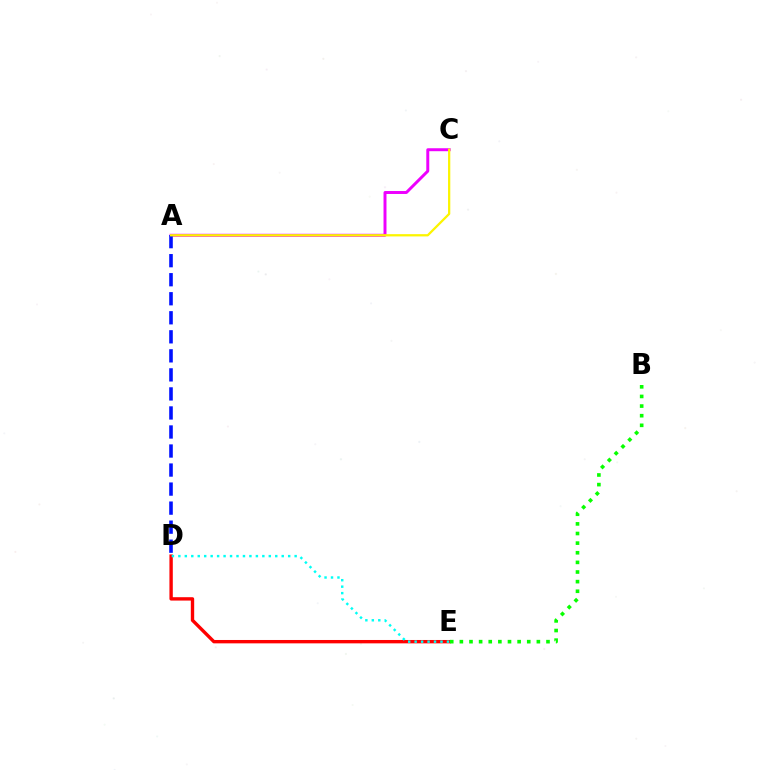{('A', 'C'): [{'color': '#ee00ff', 'line_style': 'solid', 'thickness': 2.13}, {'color': '#fcf500', 'line_style': 'solid', 'thickness': 1.63}], ('D', 'E'): [{'color': '#ff0000', 'line_style': 'solid', 'thickness': 2.43}, {'color': '#00fff6', 'line_style': 'dotted', 'thickness': 1.76}], ('A', 'D'): [{'color': '#0010ff', 'line_style': 'dashed', 'thickness': 2.59}], ('B', 'E'): [{'color': '#08ff00', 'line_style': 'dotted', 'thickness': 2.62}]}